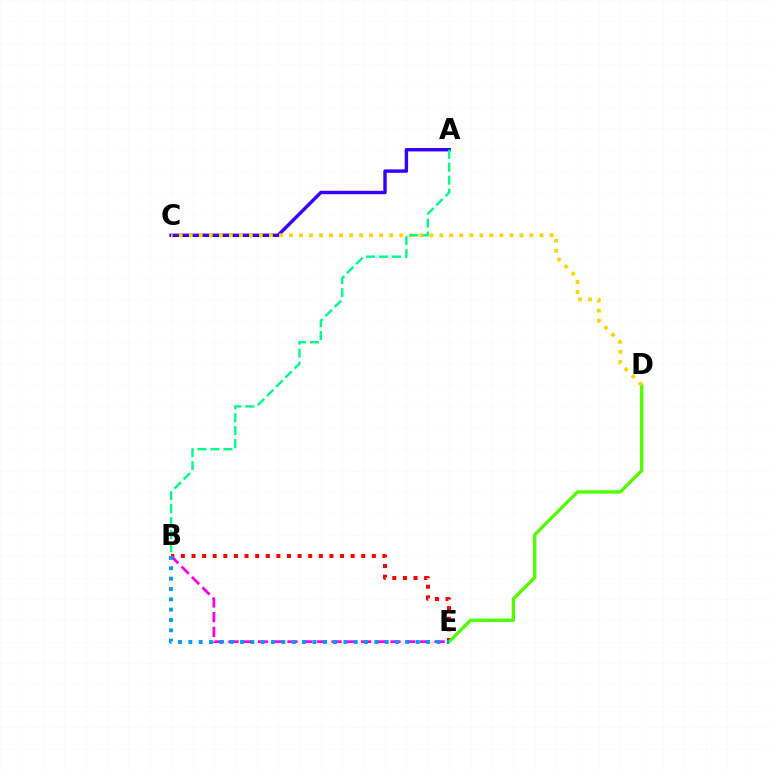{('A', 'C'): [{'color': '#3700ff', 'line_style': 'solid', 'thickness': 2.46}], ('B', 'E'): [{'color': '#ff0000', 'line_style': 'dotted', 'thickness': 2.88}, {'color': '#ff00ed', 'line_style': 'dashed', 'thickness': 2.0}, {'color': '#009eff', 'line_style': 'dotted', 'thickness': 2.81}], ('D', 'E'): [{'color': '#4fff00', 'line_style': 'solid', 'thickness': 2.39}], ('C', 'D'): [{'color': '#ffd500', 'line_style': 'dotted', 'thickness': 2.72}], ('A', 'B'): [{'color': '#00ff86', 'line_style': 'dashed', 'thickness': 1.76}]}